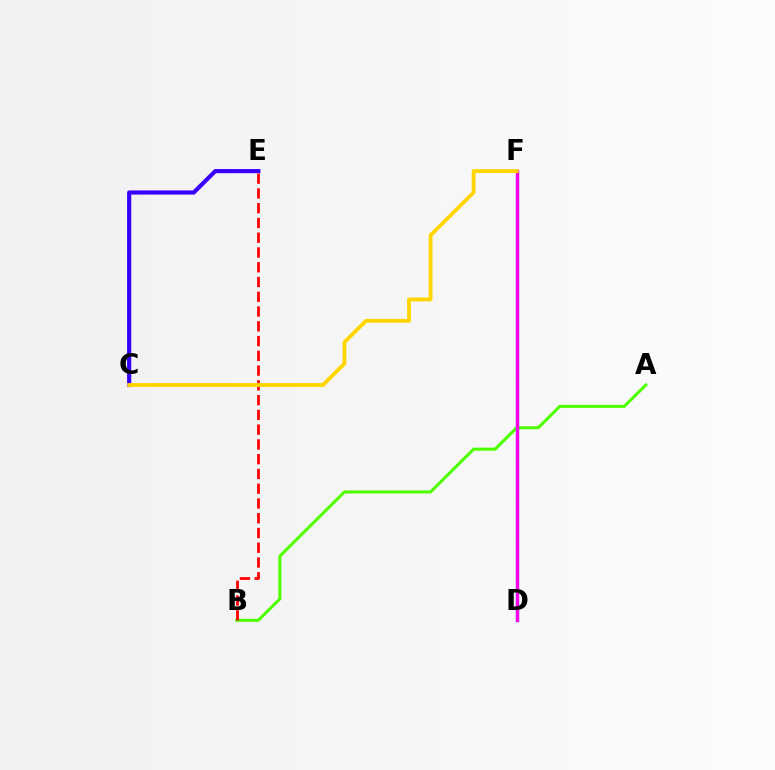{('A', 'B'): [{'color': '#4fff00', 'line_style': 'solid', 'thickness': 2.21}], ('D', 'F'): [{'color': '#009eff', 'line_style': 'solid', 'thickness': 2.36}, {'color': '#00ff86', 'line_style': 'dotted', 'thickness': 1.55}, {'color': '#ff00ed', 'line_style': 'solid', 'thickness': 2.36}], ('C', 'E'): [{'color': '#3700ff', 'line_style': 'solid', 'thickness': 2.99}], ('B', 'E'): [{'color': '#ff0000', 'line_style': 'dashed', 'thickness': 2.01}], ('C', 'F'): [{'color': '#ffd500', 'line_style': 'solid', 'thickness': 2.75}]}